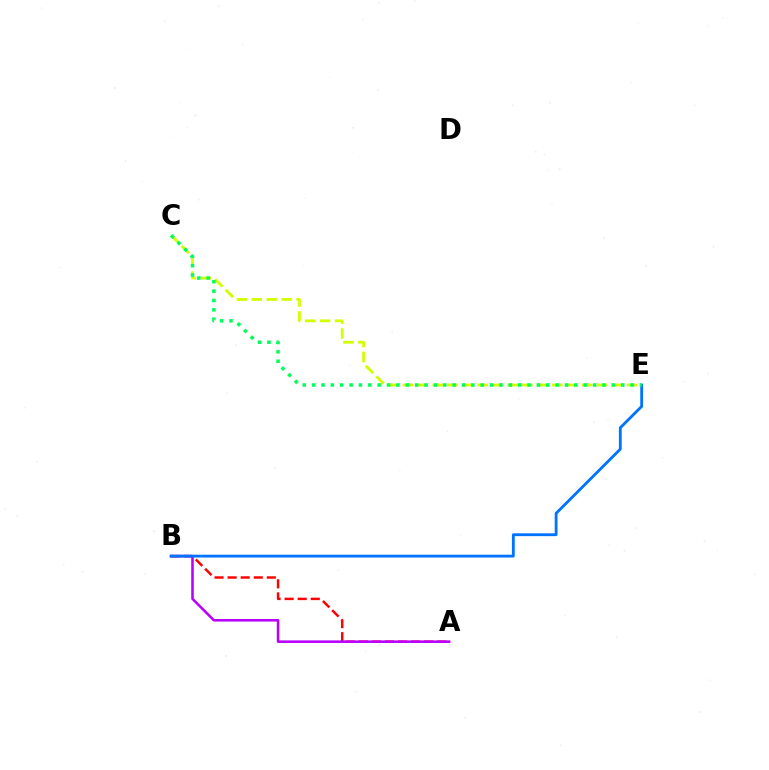{('A', 'B'): [{'color': '#ff0000', 'line_style': 'dashed', 'thickness': 1.77}, {'color': '#b900ff', 'line_style': 'solid', 'thickness': 1.84}], ('C', 'E'): [{'color': '#d1ff00', 'line_style': 'dashed', 'thickness': 2.03}, {'color': '#00ff5c', 'line_style': 'dotted', 'thickness': 2.54}], ('B', 'E'): [{'color': '#0074ff', 'line_style': 'solid', 'thickness': 2.03}]}